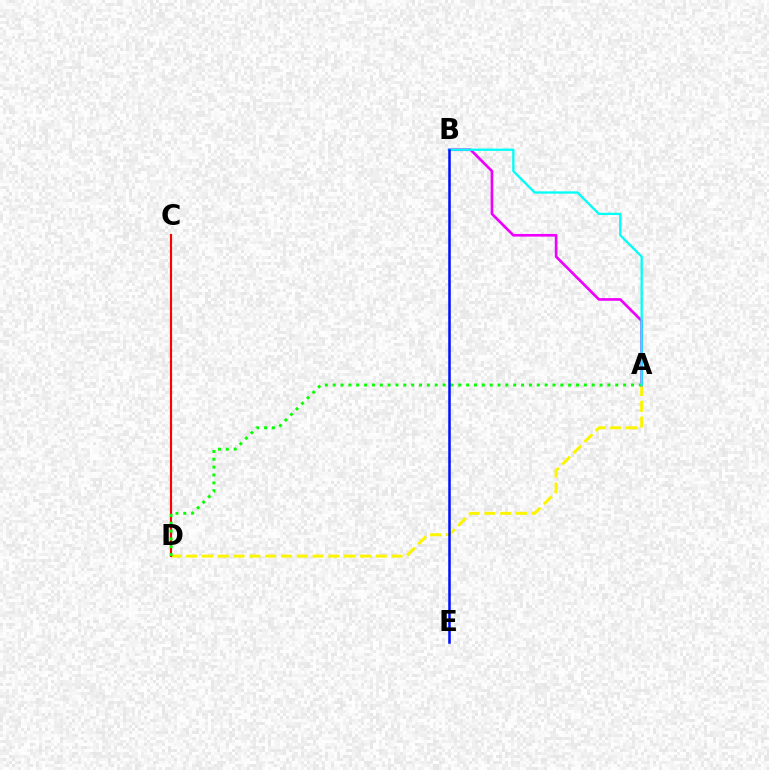{('A', 'D'): [{'color': '#fcf500', 'line_style': 'dashed', 'thickness': 2.15}, {'color': '#08ff00', 'line_style': 'dotted', 'thickness': 2.13}], ('C', 'D'): [{'color': '#ff0000', 'line_style': 'solid', 'thickness': 1.55}], ('A', 'B'): [{'color': '#ee00ff', 'line_style': 'solid', 'thickness': 1.92}, {'color': '#00fff6', 'line_style': 'solid', 'thickness': 1.66}], ('B', 'E'): [{'color': '#0010ff', 'line_style': 'solid', 'thickness': 1.82}]}